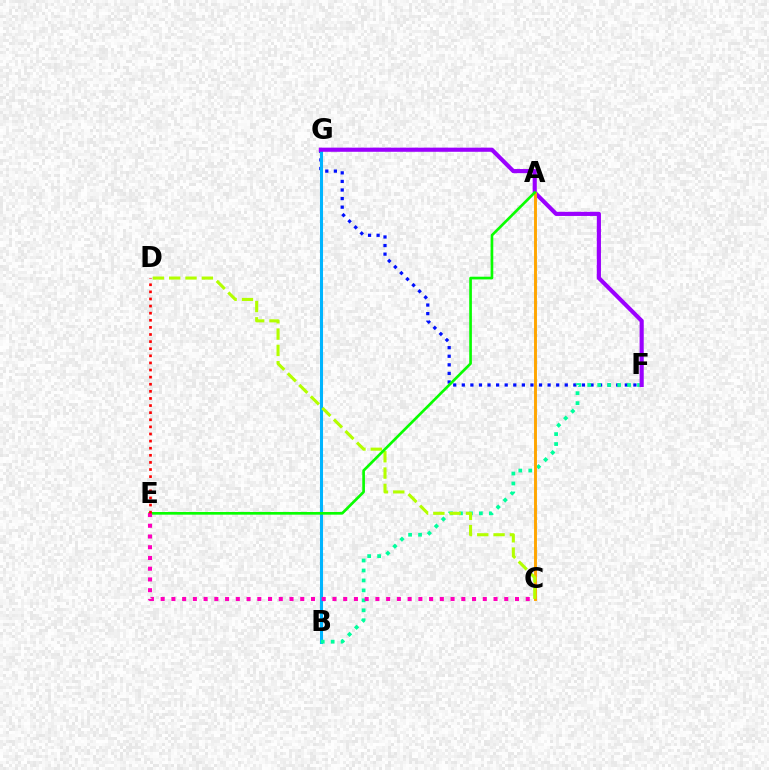{('F', 'G'): [{'color': '#0010ff', 'line_style': 'dotted', 'thickness': 2.33}, {'color': '#9b00ff', 'line_style': 'solid', 'thickness': 2.98}], ('B', 'G'): [{'color': '#00b5ff', 'line_style': 'solid', 'thickness': 2.2}], ('B', 'F'): [{'color': '#00ff9d', 'line_style': 'dotted', 'thickness': 2.71}], ('A', 'C'): [{'color': '#ffa500', 'line_style': 'solid', 'thickness': 2.1}], ('C', 'D'): [{'color': '#b3ff00', 'line_style': 'dashed', 'thickness': 2.22}], ('A', 'E'): [{'color': '#08ff00', 'line_style': 'solid', 'thickness': 1.92}], ('C', 'E'): [{'color': '#ff00bd', 'line_style': 'dotted', 'thickness': 2.92}], ('D', 'E'): [{'color': '#ff0000', 'line_style': 'dotted', 'thickness': 1.93}]}